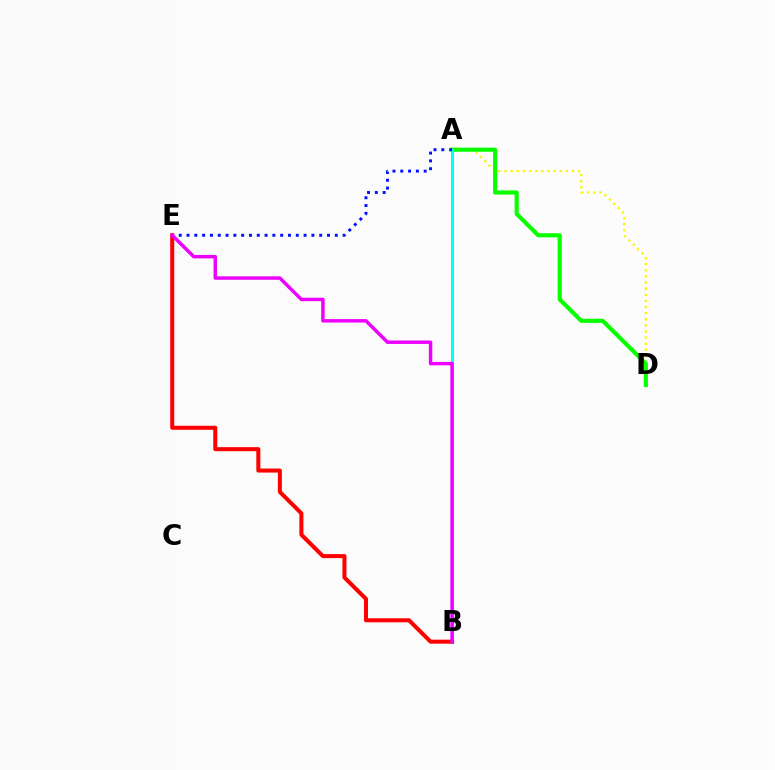{('A', 'D'): [{'color': '#fcf500', 'line_style': 'dotted', 'thickness': 1.66}, {'color': '#08ff00', 'line_style': 'solid', 'thickness': 2.97}], ('A', 'B'): [{'color': '#00fff6', 'line_style': 'solid', 'thickness': 2.22}], ('B', 'E'): [{'color': '#ff0000', 'line_style': 'solid', 'thickness': 2.9}, {'color': '#ee00ff', 'line_style': 'solid', 'thickness': 2.48}], ('A', 'E'): [{'color': '#0010ff', 'line_style': 'dotted', 'thickness': 2.12}]}